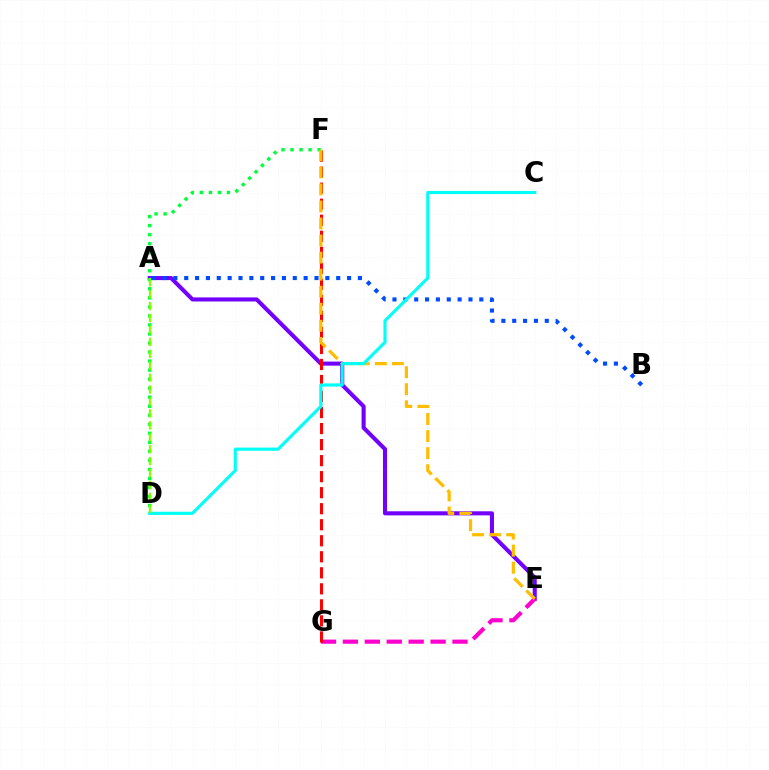{('A', 'E'): [{'color': '#7200ff', 'line_style': 'solid', 'thickness': 2.93}], ('E', 'G'): [{'color': '#ff00cf', 'line_style': 'dashed', 'thickness': 2.98}], ('D', 'F'): [{'color': '#00ff39', 'line_style': 'dotted', 'thickness': 2.45}], ('F', 'G'): [{'color': '#ff0000', 'line_style': 'dashed', 'thickness': 2.18}], ('E', 'F'): [{'color': '#ffbd00', 'line_style': 'dashed', 'thickness': 2.32}], ('A', 'B'): [{'color': '#004bff', 'line_style': 'dotted', 'thickness': 2.95}], ('C', 'D'): [{'color': '#00fff6', 'line_style': 'solid', 'thickness': 2.25}], ('A', 'D'): [{'color': '#84ff00', 'line_style': 'dashed', 'thickness': 1.62}]}